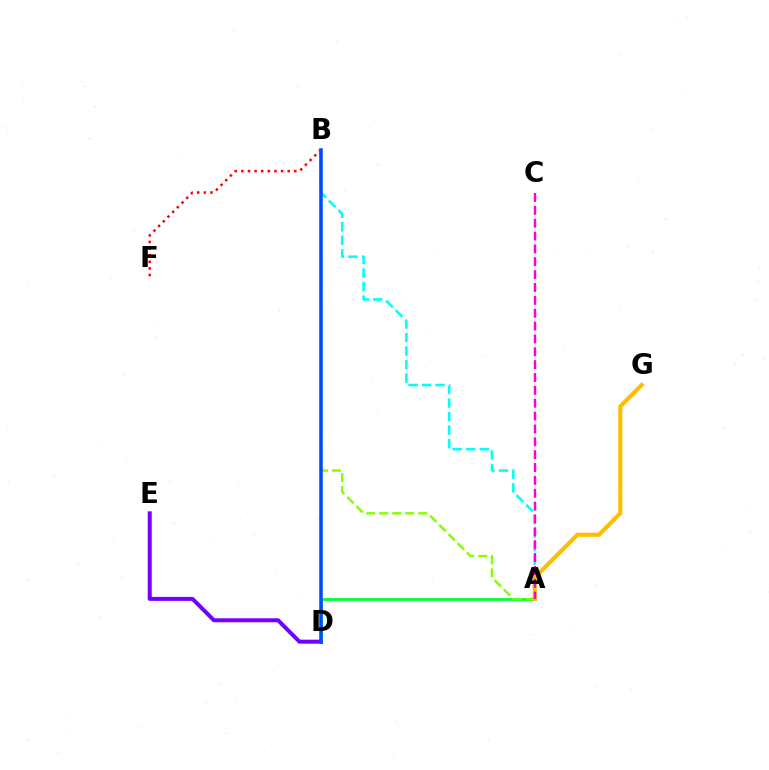{('B', 'F'): [{'color': '#ff0000', 'line_style': 'dotted', 'thickness': 1.8}], ('A', 'D'): [{'color': '#00ff39', 'line_style': 'solid', 'thickness': 1.98}], ('A', 'B'): [{'color': '#84ff00', 'line_style': 'dashed', 'thickness': 1.76}, {'color': '#00fff6', 'line_style': 'dashed', 'thickness': 1.84}], ('D', 'E'): [{'color': '#7200ff', 'line_style': 'solid', 'thickness': 2.87}], ('A', 'G'): [{'color': '#ffbd00', 'line_style': 'solid', 'thickness': 2.97}], ('A', 'C'): [{'color': '#ff00cf', 'line_style': 'dashed', 'thickness': 1.75}], ('B', 'D'): [{'color': '#004bff', 'line_style': 'solid', 'thickness': 2.55}]}